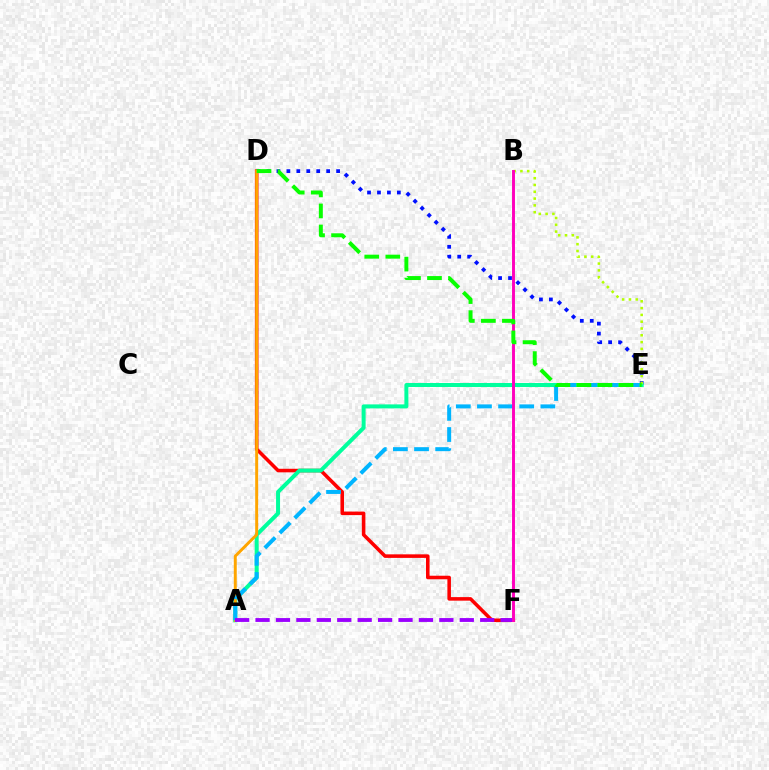{('D', 'F'): [{'color': '#ff0000', 'line_style': 'solid', 'thickness': 2.56}], ('D', 'E'): [{'color': '#0010ff', 'line_style': 'dotted', 'thickness': 2.7}, {'color': '#08ff00', 'line_style': 'dashed', 'thickness': 2.86}], ('A', 'E'): [{'color': '#00ff9d', 'line_style': 'solid', 'thickness': 2.88}, {'color': '#00b5ff', 'line_style': 'dashed', 'thickness': 2.87}], ('A', 'D'): [{'color': '#ffa500', 'line_style': 'solid', 'thickness': 2.13}], ('B', 'E'): [{'color': '#b3ff00', 'line_style': 'dotted', 'thickness': 1.85}], ('A', 'F'): [{'color': '#9b00ff', 'line_style': 'dashed', 'thickness': 2.77}], ('B', 'F'): [{'color': '#ff00bd', 'line_style': 'solid', 'thickness': 2.11}]}